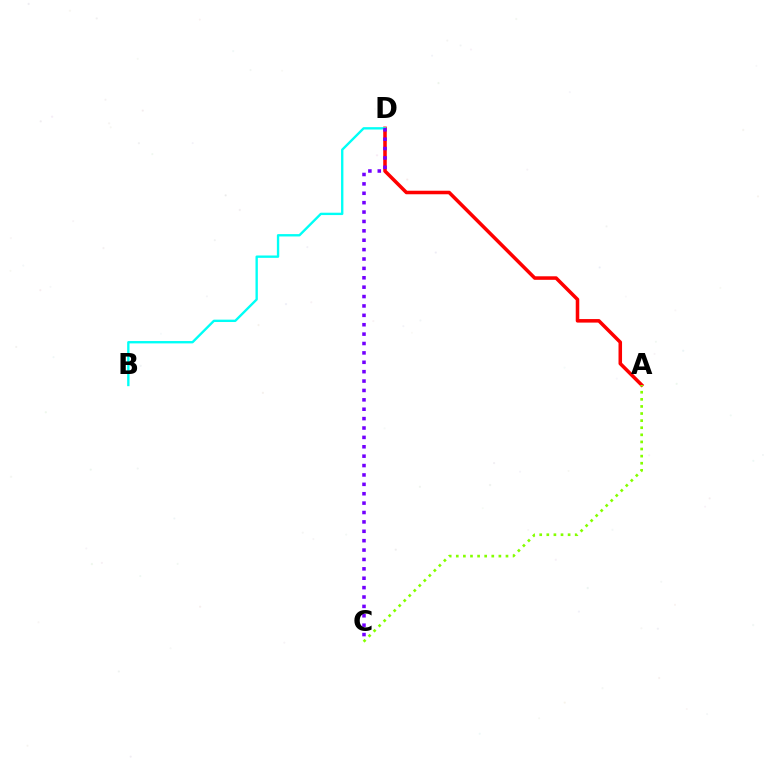{('A', 'D'): [{'color': '#ff0000', 'line_style': 'solid', 'thickness': 2.54}], ('B', 'D'): [{'color': '#00fff6', 'line_style': 'solid', 'thickness': 1.7}], ('A', 'C'): [{'color': '#84ff00', 'line_style': 'dotted', 'thickness': 1.93}], ('C', 'D'): [{'color': '#7200ff', 'line_style': 'dotted', 'thickness': 2.55}]}